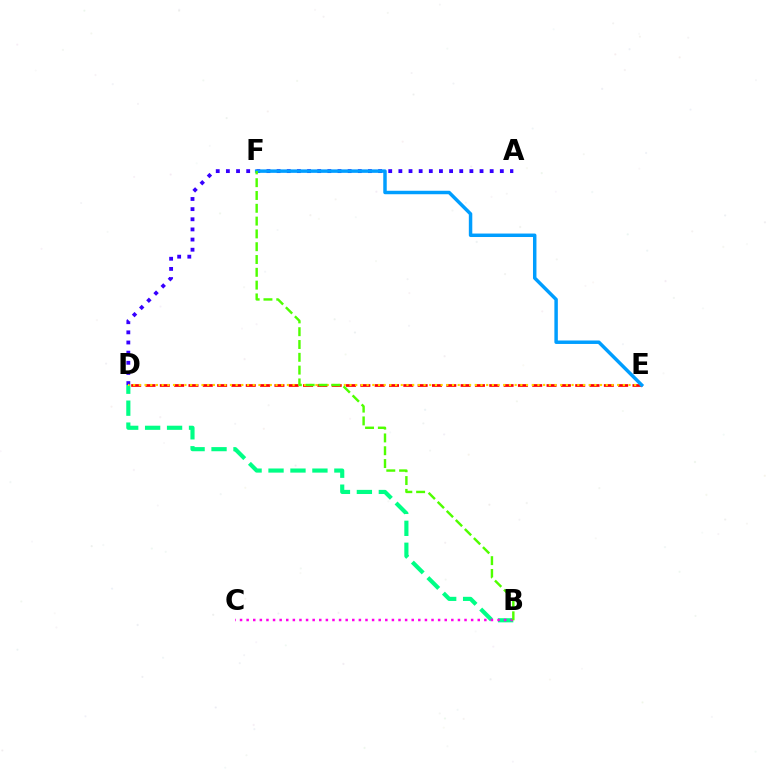{('D', 'E'): [{'color': '#ff0000', 'line_style': 'dashed', 'thickness': 1.95}, {'color': '#ffd500', 'line_style': 'dotted', 'thickness': 1.55}], ('B', 'D'): [{'color': '#00ff86', 'line_style': 'dashed', 'thickness': 2.98}], ('B', 'C'): [{'color': '#ff00ed', 'line_style': 'dotted', 'thickness': 1.79}], ('A', 'D'): [{'color': '#3700ff', 'line_style': 'dotted', 'thickness': 2.76}], ('E', 'F'): [{'color': '#009eff', 'line_style': 'solid', 'thickness': 2.49}], ('B', 'F'): [{'color': '#4fff00', 'line_style': 'dashed', 'thickness': 1.74}]}